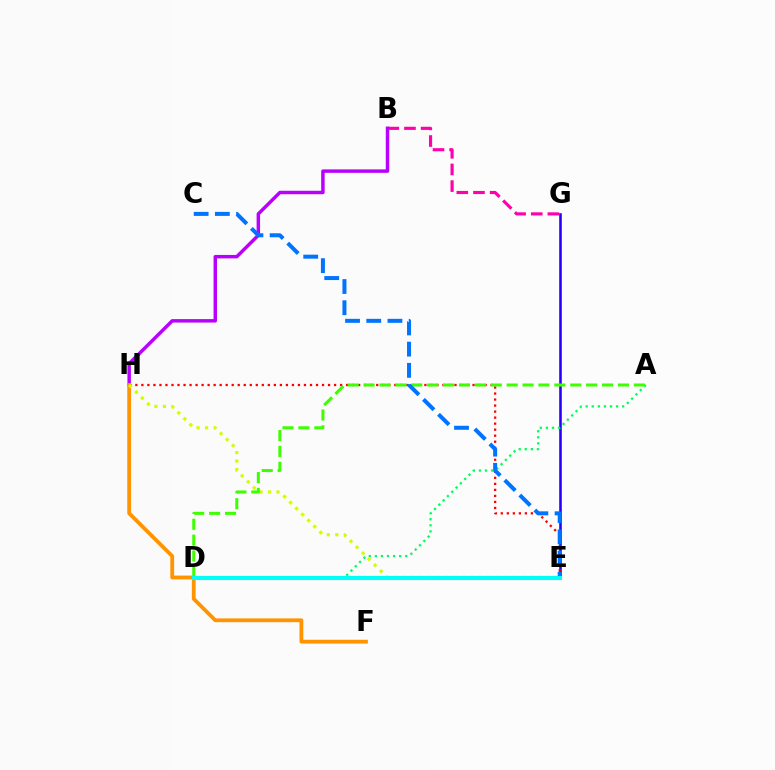{('E', 'G'): [{'color': '#2500ff', 'line_style': 'solid', 'thickness': 1.85}], ('A', 'D'): [{'color': '#00ff5c', 'line_style': 'dotted', 'thickness': 1.65}, {'color': '#3dff00', 'line_style': 'dashed', 'thickness': 2.16}], ('B', 'G'): [{'color': '#ff00ac', 'line_style': 'dashed', 'thickness': 2.26}], ('B', 'H'): [{'color': '#b900ff', 'line_style': 'solid', 'thickness': 2.48}], ('E', 'H'): [{'color': '#ff0000', 'line_style': 'dotted', 'thickness': 1.64}, {'color': '#d1ff00', 'line_style': 'dotted', 'thickness': 2.31}], ('F', 'H'): [{'color': '#ff9400', 'line_style': 'solid', 'thickness': 2.73}], ('C', 'E'): [{'color': '#0074ff', 'line_style': 'dashed', 'thickness': 2.88}], ('D', 'E'): [{'color': '#00fff6', 'line_style': 'solid', 'thickness': 2.96}]}